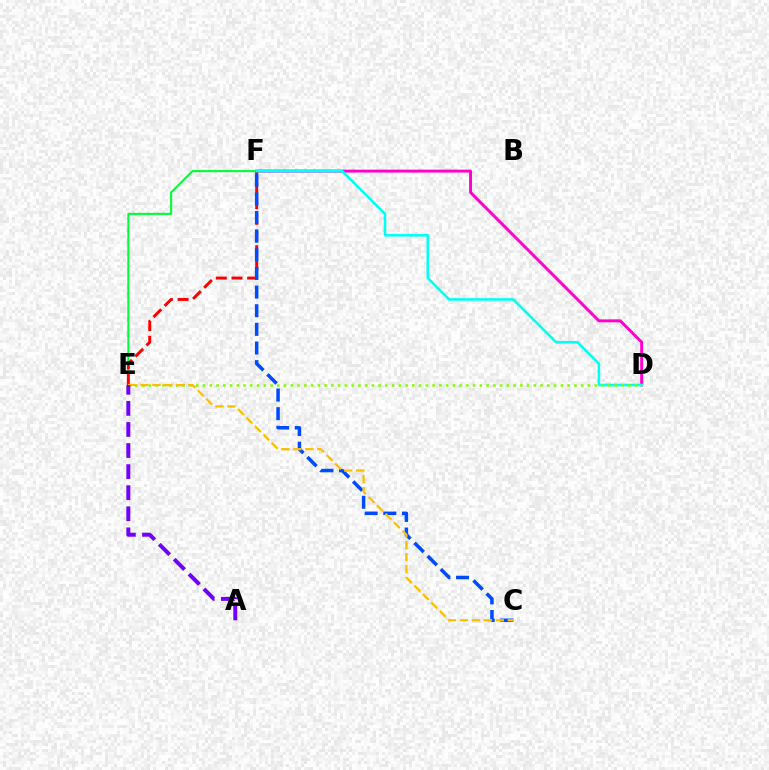{('D', 'F'): [{'color': '#ff00cf', 'line_style': 'solid', 'thickness': 2.11}, {'color': '#00fff6', 'line_style': 'solid', 'thickness': 1.86}], ('E', 'F'): [{'color': '#00ff39', 'line_style': 'solid', 'thickness': 1.51}, {'color': '#ff0000', 'line_style': 'dashed', 'thickness': 2.13}], ('C', 'F'): [{'color': '#004bff', 'line_style': 'dashed', 'thickness': 2.53}], ('D', 'E'): [{'color': '#84ff00', 'line_style': 'dotted', 'thickness': 1.83}], ('C', 'E'): [{'color': '#ffbd00', 'line_style': 'dashed', 'thickness': 1.63}], ('A', 'E'): [{'color': '#7200ff', 'line_style': 'dashed', 'thickness': 2.86}]}